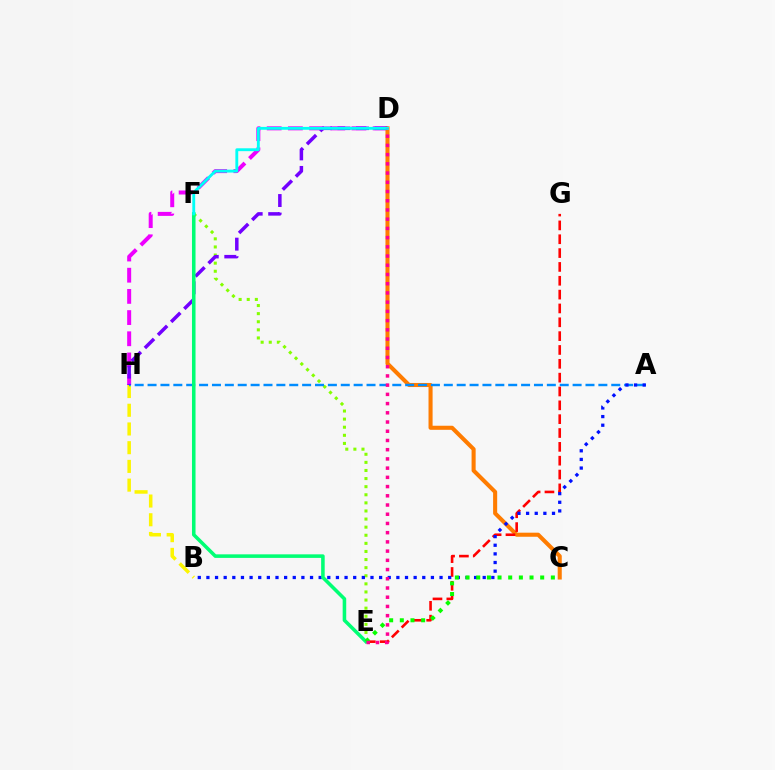{('E', 'F'): [{'color': '#84ff00', 'line_style': 'dotted', 'thickness': 2.2}, {'color': '#00ff74', 'line_style': 'solid', 'thickness': 2.56}], ('D', 'H'): [{'color': '#ee00ff', 'line_style': 'dashed', 'thickness': 2.88}, {'color': '#7200ff', 'line_style': 'dashed', 'thickness': 2.52}], ('C', 'D'): [{'color': '#ff7c00', 'line_style': 'solid', 'thickness': 2.93}], ('B', 'H'): [{'color': '#fcf500', 'line_style': 'dashed', 'thickness': 2.54}], ('A', 'H'): [{'color': '#008cff', 'line_style': 'dashed', 'thickness': 1.75}], ('E', 'G'): [{'color': '#ff0000', 'line_style': 'dashed', 'thickness': 1.88}], ('A', 'B'): [{'color': '#0010ff', 'line_style': 'dotted', 'thickness': 2.35}], ('C', 'E'): [{'color': '#08ff00', 'line_style': 'dotted', 'thickness': 2.9}], ('D', 'F'): [{'color': '#00fff6', 'line_style': 'solid', 'thickness': 2.06}], ('D', 'E'): [{'color': '#ff0094', 'line_style': 'dotted', 'thickness': 2.51}]}